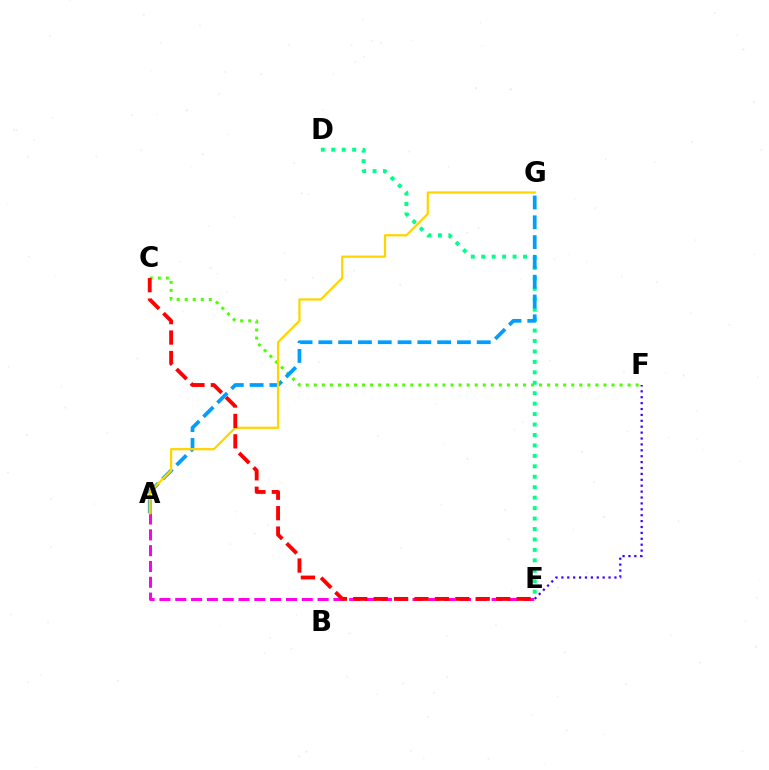{('C', 'F'): [{'color': '#4fff00', 'line_style': 'dotted', 'thickness': 2.19}], ('D', 'E'): [{'color': '#00ff86', 'line_style': 'dotted', 'thickness': 2.84}], ('A', 'G'): [{'color': '#009eff', 'line_style': 'dashed', 'thickness': 2.69}, {'color': '#ffd500', 'line_style': 'solid', 'thickness': 1.62}], ('A', 'E'): [{'color': '#ff00ed', 'line_style': 'dashed', 'thickness': 2.15}], ('C', 'E'): [{'color': '#ff0000', 'line_style': 'dashed', 'thickness': 2.77}], ('E', 'F'): [{'color': '#3700ff', 'line_style': 'dotted', 'thickness': 1.6}]}